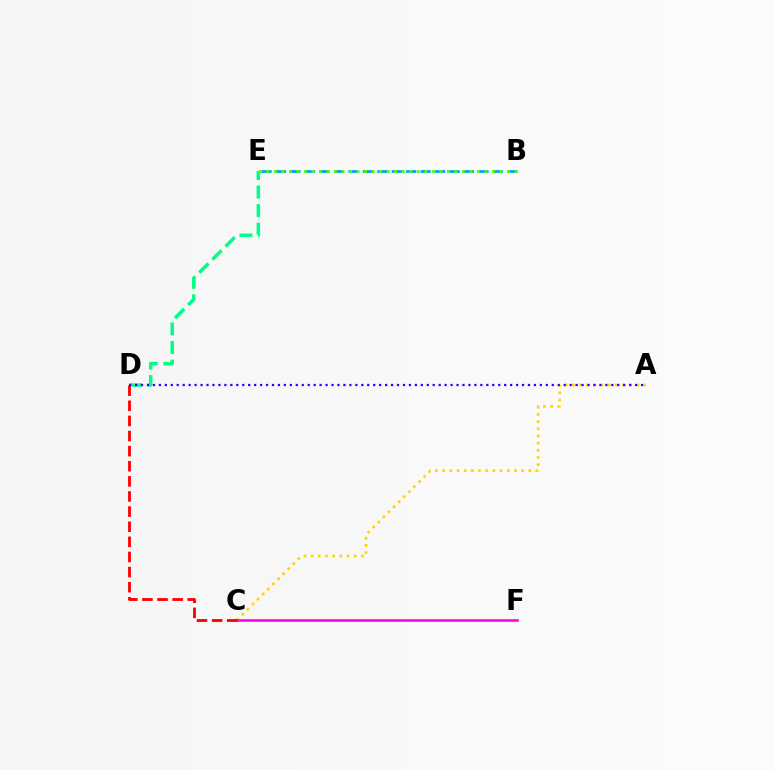{('D', 'E'): [{'color': '#00ff86', 'line_style': 'dashed', 'thickness': 2.52}], ('A', 'C'): [{'color': '#ffd500', 'line_style': 'dotted', 'thickness': 1.95}], ('C', 'F'): [{'color': '#ff00ed', 'line_style': 'solid', 'thickness': 1.87}], ('B', 'E'): [{'color': '#009eff', 'line_style': 'dashed', 'thickness': 1.96}, {'color': '#4fff00', 'line_style': 'dotted', 'thickness': 2.04}], ('C', 'D'): [{'color': '#ff0000', 'line_style': 'dashed', 'thickness': 2.05}], ('A', 'D'): [{'color': '#3700ff', 'line_style': 'dotted', 'thickness': 1.62}]}